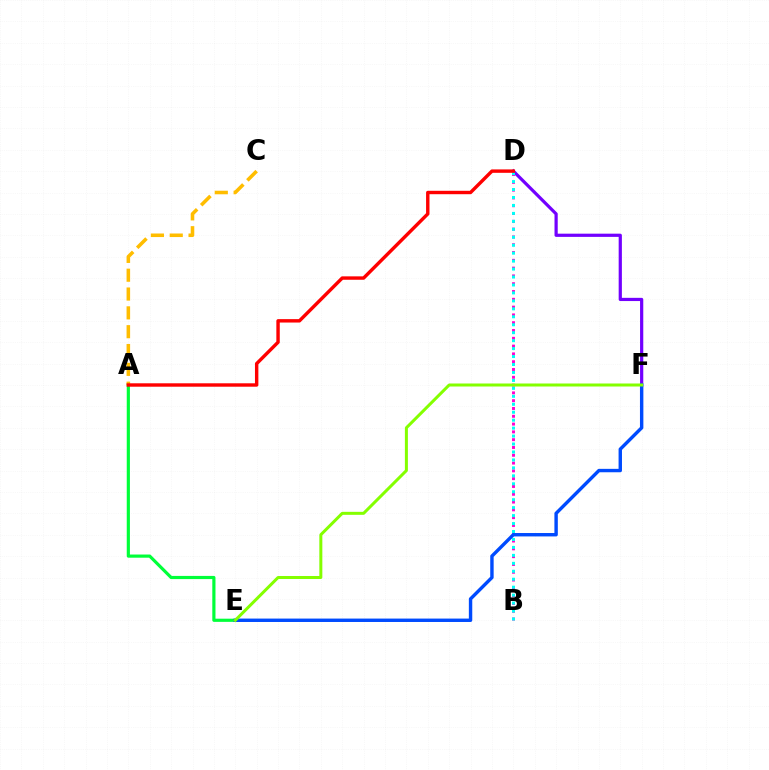{('B', 'D'): [{'color': '#ff00cf', 'line_style': 'dotted', 'thickness': 2.12}, {'color': '#00fff6', 'line_style': 'dotted', 'thickness': 2.16}], ('A', 'E'): [{'color': '#00ff39', 'line_style': 'solid', 'thickness': 2.29}], ('D', 'F'): [{'color': '#7200ff', 'line_style': 'solid', 'thickness': 2.31}], ('E', 'F'): [{'color': '#004bff', 'line_style': 'solid', 'thickness': 2.45}, {'color': '#84ff00', 'line_style': 'solid', 'thickness': 2.16}], ('A', 'C'): [{'color': '#ffbd00', 'line_style': 'dashed', 'thickness': 2.56}], ('A', 'D'): [{'color': '#ff0000', 'line_style': 'solid', 'thickness': 2.46}]}